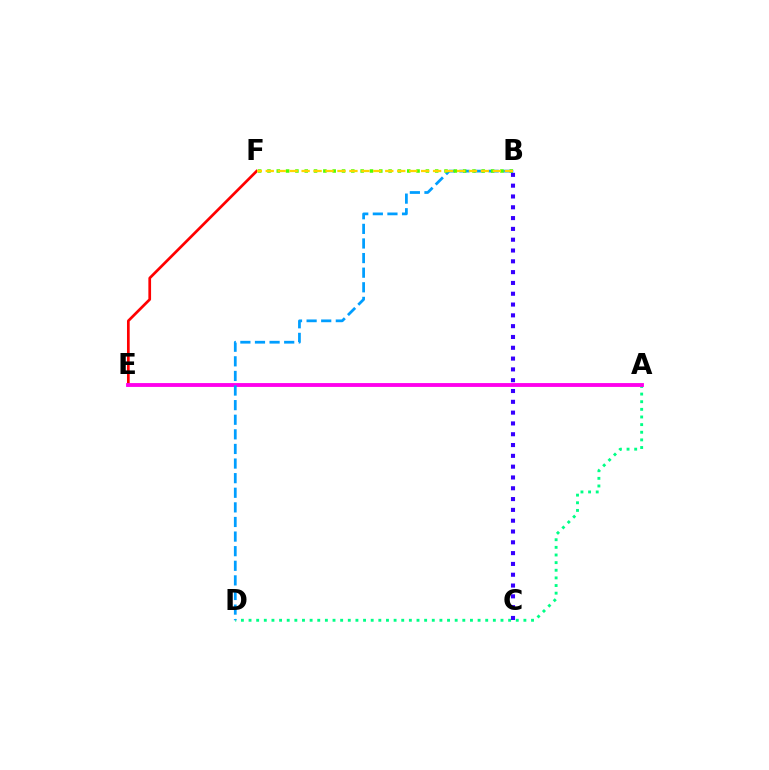{('A', 'D'): [{'color': '#00ff86', 'line_style': 'dotted', 'thickness': 2.07}], ('E', 'F'): [{'color': '#ff0000', 'line_style': 'solid', 'thickness': 1.94}], ('A', 'E'): [{'color': '#ff00ed', 'line_style': 'solid', 'thickness': 2.77}], ('B', 'D'): [{'color': '#009eff', 'line_style': 'dashed', 'thickness': 1.98}], ('B', 'F'): [{'color': '#4fff00', 'line_style': 'dotted', 'thickness': 2.53}, {'color': '#ffd500', 'line_style': 'dashed', 'thickness': 1.62}], ('B', 'C'): [{'color': '#3700ff', 'line_style': 'dotted', 'thickness': 2.94}]}